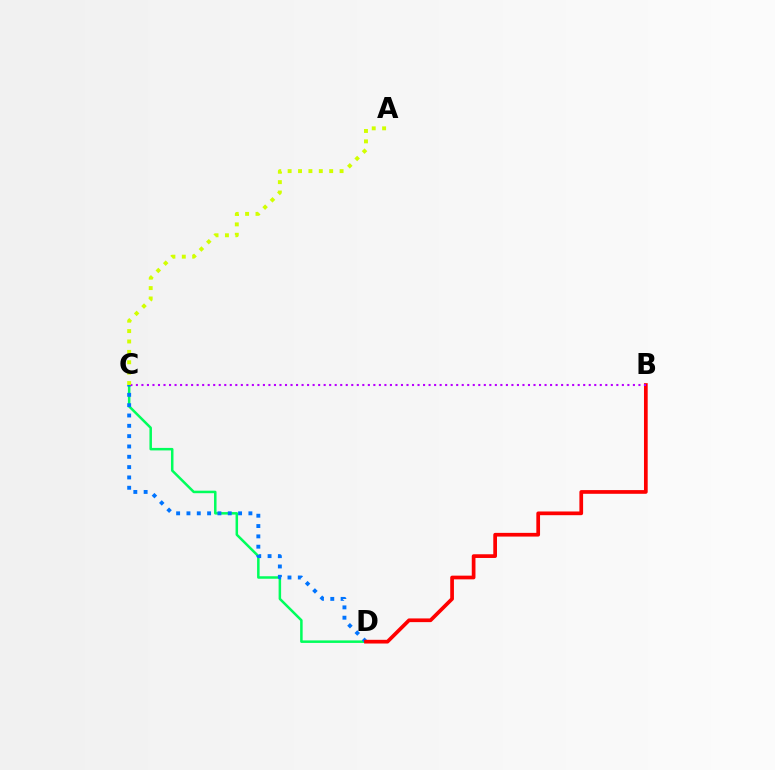{('C', 'D'): [{'color': '#00ff5c', 'line_style': 'solid', 'thickness': 1.81}, {'color': '#0074ff', 'line_style': 'dotted', 'thickness': 2.81}], ('B', 'D'): [{'color': '#ff0000', 'line_style': 'solid', 'thickness': 2.67}], ('B', 'C'): [{'color': '#b900ff', 'line_style': 'dotted', 'thickness': 1.5}], ('A', 'C'): [{'color': '#d1ff00', 'line_style': 'dotted', 'thickness': 2.82}]}